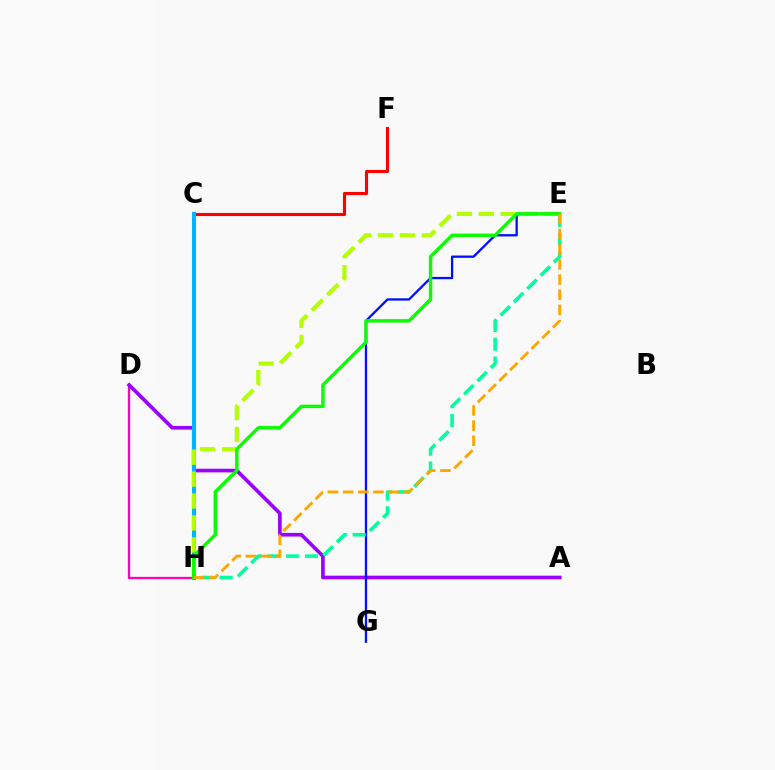{('C', 'F'): [{'color': '#ff0000', 'line_style': 'solid', 'thickness': 2.24}], ('D', 'H'): [{'color': '#ff00bd', 'line_style': 'solid', 'thickness': 1.66}], ('A', 'D'): [{'color': '#9b00ff', 'line_style': 'solid', 'thickness': 2.62}], ('C', 'H'): [{'color': '#00b5ff', 'line_style': 'solid', 'thickness': 2.87}], ('E', 'H'): [{'color': '#b3ff00', 'line_style': 'dashed', 'thickness': 2.98}, {'color': '#00ff9d', 'line_style': 'dashed', 'thickness': 2.56}, {'color': '#08ff00', 'line_style': 'solid', 'thickness': 2.46}, {'color': '#ffa500', 'line_style': 'dashed', 'thickness': 2.06}], ('E', 'G'): [{'color': '#0010ff', 'line_style': 'solid', 'thickness': 1.66}]}